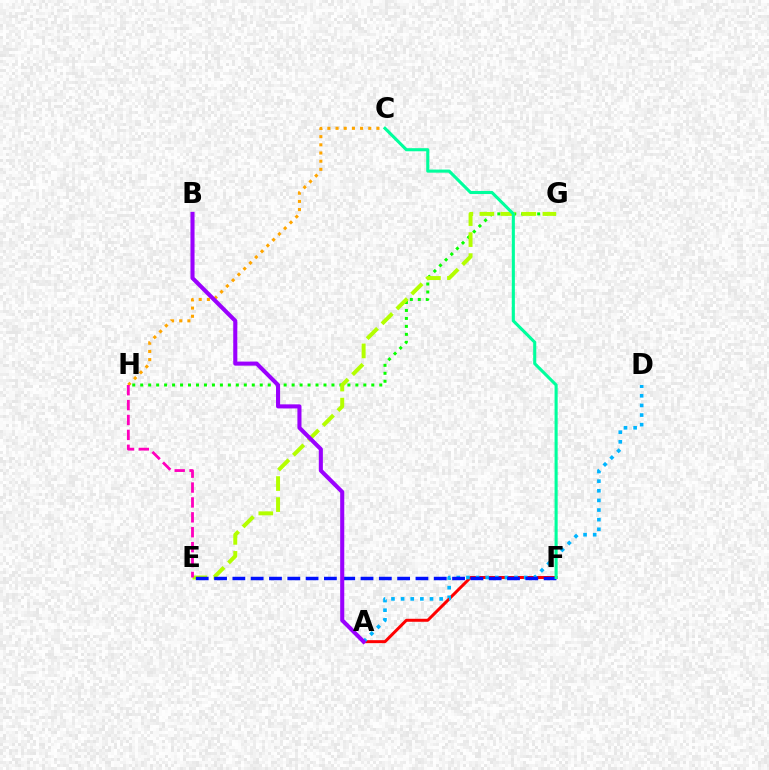{('G', 'H'): [{'color': '#08ff00', 'line_style': 'dotted', 'thickness': 2.17}], ('E', 'G'): [{'color': '#b3ff00', 'line_style': 'dashed', 'thickness': 2.85}], ('C', 'H'): [{'color': '#ffa500', 'line_style': 'dotted', 'thickness': 2.22}], ('A', 'F'): [{'color': '#ff0000', 'line_style': 'solid', 'thickness': 2.15}], ('A', 'D'): [{'color': '#00b5ff', 'line_style': 'dotted', 'thickness': 2.62}], ('E', 'F'): [{'color': '#0010ff', 'line_style': 'dashed', 'thickness': 2.49}], ('A', 'B'): [{'color': '#9b00ff', 'line_style': 'solid', 'thickness': 2.93}], ('C', 'F'): [{'color': '#00ff9d', 'line_style': 'solid', 'thickness': 2.23}], ('E', 'H'): [{'color': '#ff00bd', 'line_style': 'dashed', 'thickness': 2.02}]}